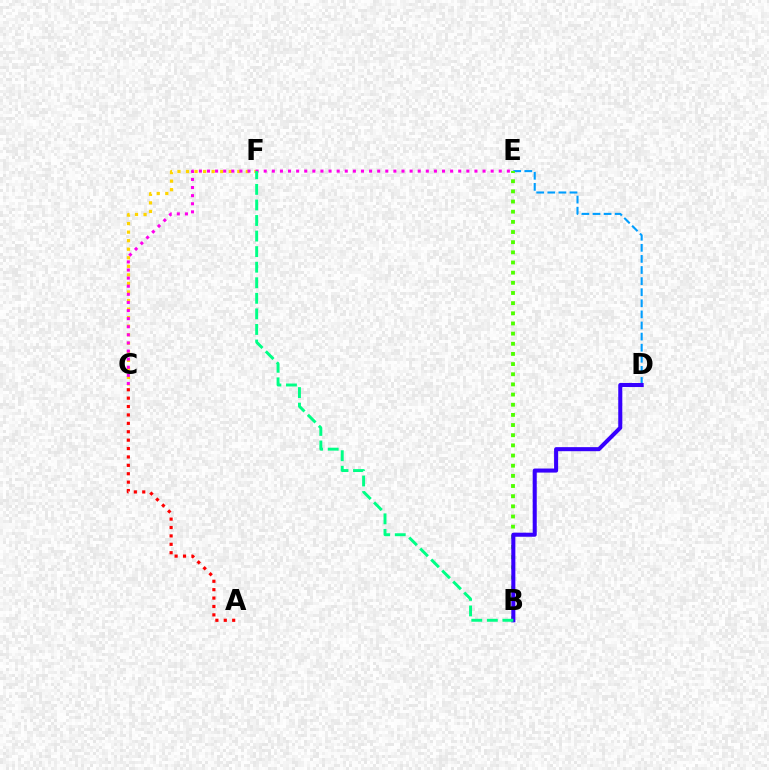{('C', 'F'): [{'color': '#ffd500', 'line_style': 'dotted', 'thickness': 2.32}], ('C', 'E'): [{'color': '#ff00ed', 'line_style': 'dotted', 'thickness': 2.2}], ('D', 'E'): [{'color': '#009eff', 'line_style': 'dashed', 'thickness': 1.51}], ('B', 'E'): [{'color': '#4fff00', 'line_style': 'dotted', 'thickness': 2.76}], ('A', 'C'): [{'color': '#ff0000', 'line_style': 'dotted', 'thickness': 2.28}], ('B', 'D'): [{'color': '#3700ff', 'line_style': 'solid', 'thickness': 2.92}], ('B', 'F'): [{'color': '#00ff86', 'line_style': 'dashed', 'thickness': 2.11}]}